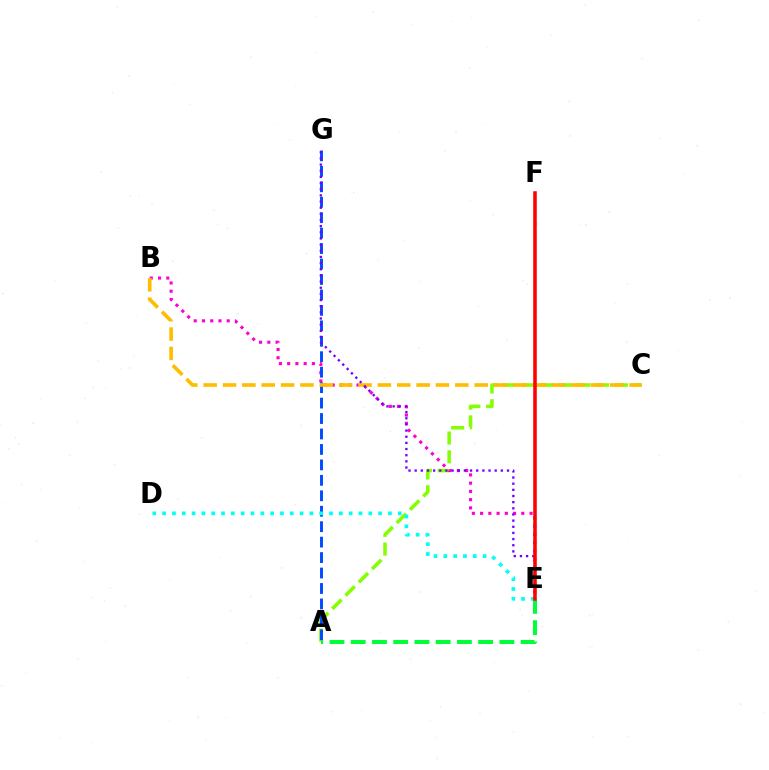{('A', 'C'): [{'color': '#84ff00', 'line_style': 'dashed', 'thickness': 2.55}], ('B', 'E'): [{'color': '#ff00cf', 'line_style': 'dotted', 'thickness': 2.24}], ('A', 'G'): [{'color': '#004bff', 'line_style': 'dashed', 'thickness': 2.1}], ('A', 'E'): [{'color': '#00ff39', 'line_style': 'dashed', 'thickness': 2.89}], ('B', 'C'): [{'color': '#ffbd00', 'line_style': 'dashed', 'thickness': 2.63}], ('D', 'E'): [{'color': '#00fff6', 'line_style': 'dotted', 'thickness': 2.67}], ('E', 'G'): [{'color': '#7200ff', 'line_style': 'dotted', 'thickness': 1.67}], ('E', 'F'): [{'color': '#ff0000', 'line_style': 'solid', 'thickness': 2.55}]}